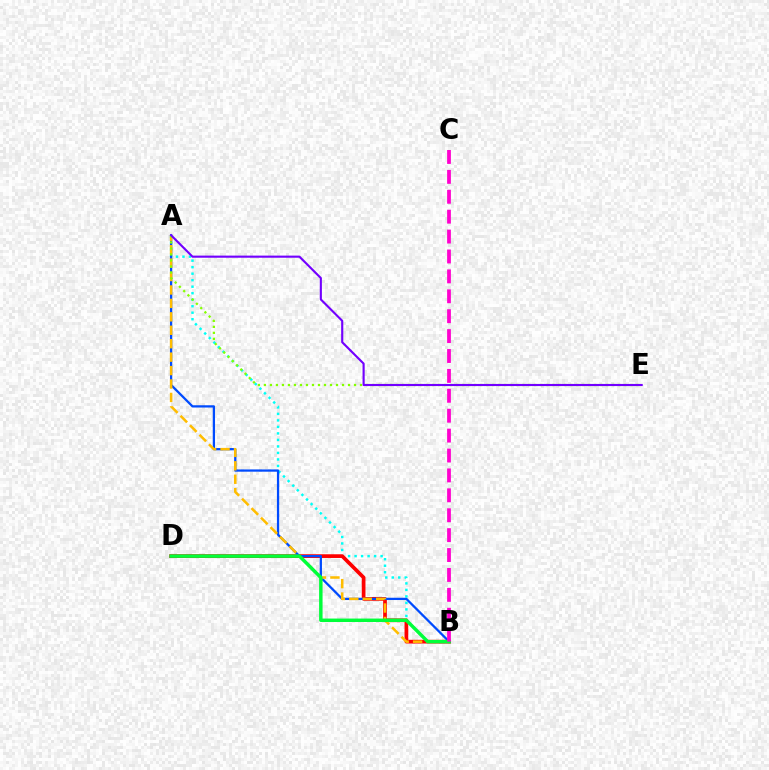{('A', 'B'): [{'color': '#00fff6', 'line_style': 'dotted', 'thickness': 1.77}, {'color': '#004bff', 'line_style': 'solid', 'thickness': 1.63}, {'color': '#ffbd00', 'line_style': 'dashed', 'thickness': 1.82}], ('B', 'D'): [{'color': '#ff0000', 'line_style': 'solid', 'thickness': 2.67}, {'color': '#00ff39', 'line_style': 'solid', 'thickness': 2.48}], ('A', 'E'): [{'color': '#84ff00', 'line_style': 'dotted', 'thickness': 1.63}, {'color': '#7200ff', 'line_style': 'solid', 'thickness': 1.53}], ('B', 'C'): [{'color': '#ff00cf', 'line_style': 'dashed', 'thickness': 2.7}]}